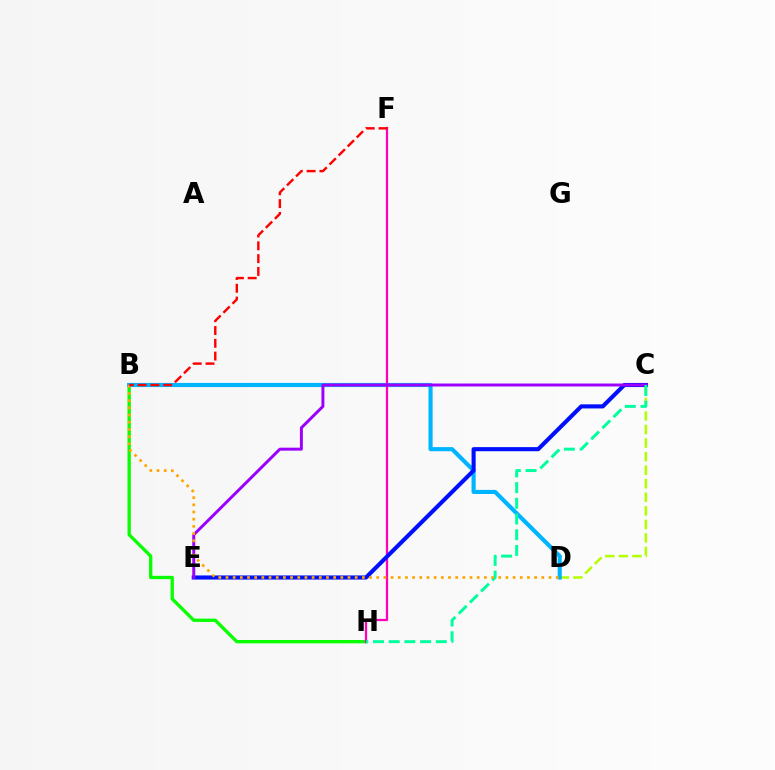{('B', 'H'): [{'color': '#08ff00', 'line_style': 'solid', 'thickness': 2.39}], ('C', 'D'): [{'color': '#b3ff00', 'line_style': 'dashed', 'thickness': 1.84}], ('B', 'D'): [{'color': '#00b5ff', 'line_style': 'solid', 'thickness': 2.97}, {'color': '#ffa500', 'line_style': 'dotted', 'thickness': 1.95}], ('F', 'H'): [{'color': '#ff00bd', 'line_style': 'solid', 'thickness': 1.63}], ('C', 'E'): [{'color': '#0010ff', 'line_style': 'solid', 'thickness': 2.95}, {'color': '#9b00ff', 'line_style': 'solid', 'thickness': 2.13}], ('C', 'H'): [{'color': '#00ff9d', 'line_style': 'dashed', 'thickness': 2.13}], ('B', 'F'): [{'color': '#ff0000', 'line_style': 'dashed', 'thickness': 1.74}]}